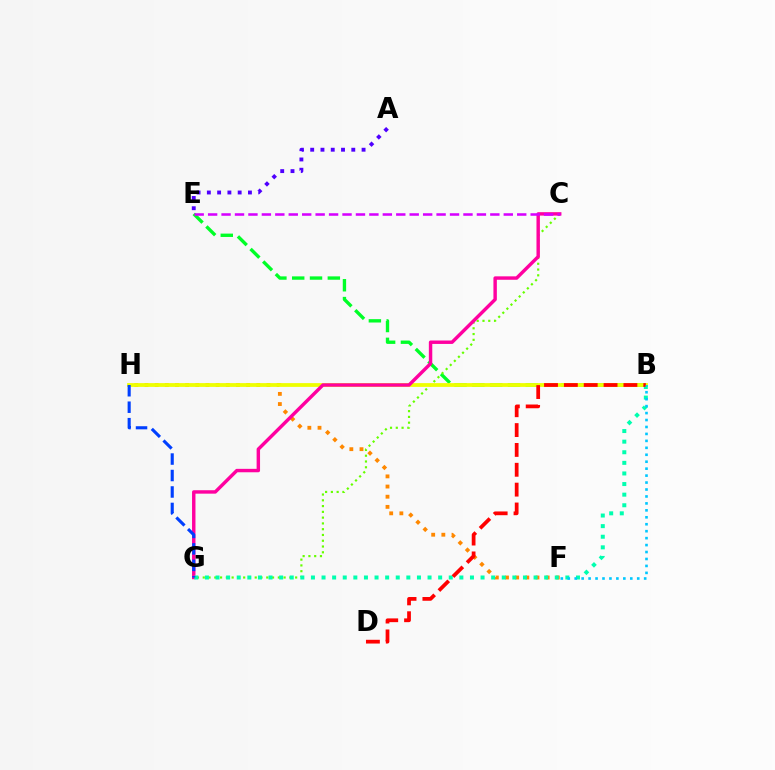{('A', 'E'): [{'color': '#4f00ff', 'line_style': 'dotted', 'thickness': 2.79}], ('B', 'E'): [{'color': '#00ff27', 'line_style': 'dashed', 'thickness': 2.42}], ('F', 'H'): [{'color': '#ff8800', 'line_style': 'dotted', 'thickness': 2.76}], ('C', 'G'): [{'color': '#66ff00', 'line_style': 'dotted', 'thickness': 1.57}, {'color': '#ff00a0', 'line_style': 'solid', 'thickness': 2.47}], ('B', 'H'): [{'color': '#eeff00', 'line_style': 'solid', 'thickness': 2.72}], ('C', 'E'): [{'color': '#d600ff', 'line_style': 'dashed', 'thickness': 1.83}], ('B', 'G'): [{'color': '#00ffaf', 'line_style': 'dotted', 'thickness': 2.88}], ('B', 'D'): [{'color': '#ff0000', 'line_style': 'dashed', 'thickness': 2.7}], ('G', 'H'): [{'color': '#003fff', 'line_style': 'dashed', 'thickness': 2.24}], ('B', 'F'): [{'color': '#00c7ff', 'line_style': 'dotted', 'thickness': 1.89}]}